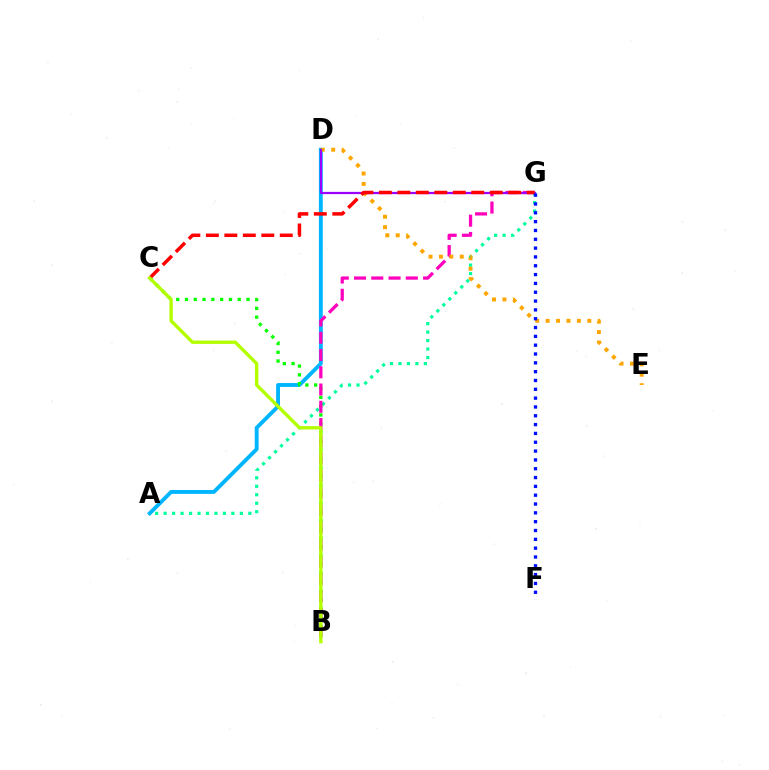{('A', 'D'): [{'color': '#00b5ff', 'line_style': 'solid', 'thickness': 2.79}], ('A', 'G'): [{'color': '#00ff9d', 'line_style': 'dotted', 'thickness': 2.3}], ('B', 'C'): [{'color': '#08ff00', 'line_style': 'dotted', 'thickness': 2.39}, {'color': '#b3ff00', 'line_style': 'solid', 'thickness': 2.42}], ('B', 'G'): [{'color': '#ff00bd', 'line_style': 'dashed', 'thickness': 2.35}], ('D', 'E'): [{'color': '#ffa500', 'line_style': 'dotted', 'thickness': 2.83}], ('D', 'G'): [{'color': '#9b00ff', 'line_style': 'solid', 'thickness': 1.61}], ('C', 'G'): [{'color': '#ff0000', 'line_style': 'dashed', 'thickness': 2.51}], ('F', 'G'): [{'color': '#0010ff', 'line_style': 'dotted', 'thickness': 2.4}]}